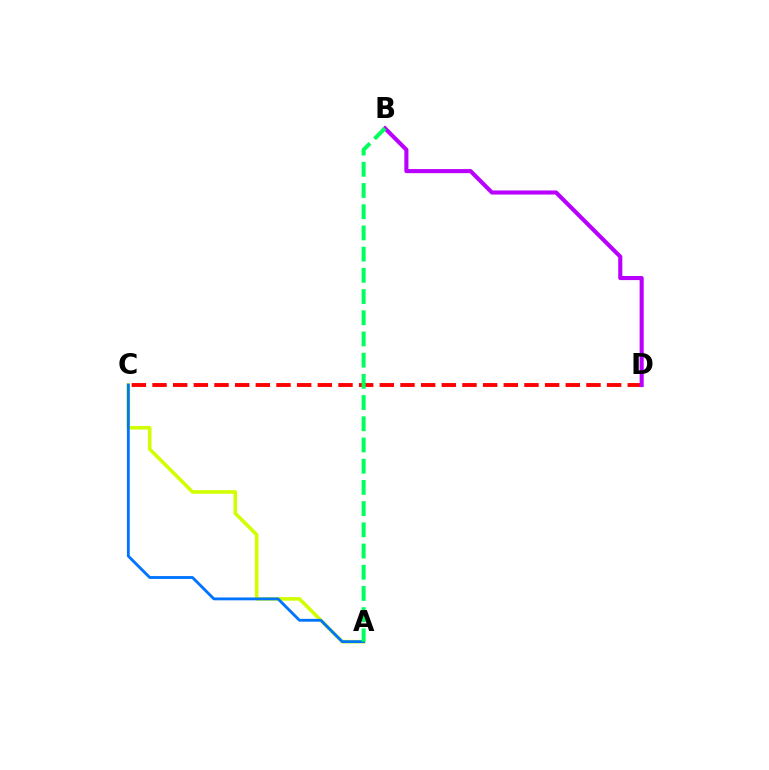{('C', 'D'): [{'color': '#ff0000', 'line_style': 'dashed', 'thickness': 2.81}], ('A', 'C'): [{'color': '#d1ff00', 'line_style': 'solid', 'thickness': 2.58}, {'color': '#0074ff', 'line_style': 'solid', 'thickness': 2.05}], ('B', 'D'): [{'color': '#b900ff', 'line_style': 'solid', 'thickness': 2.94}], ('A', 'B'): [{'color': '#00ff5c', 'line_style': 'dashed', 'thickness': 2.88}]}